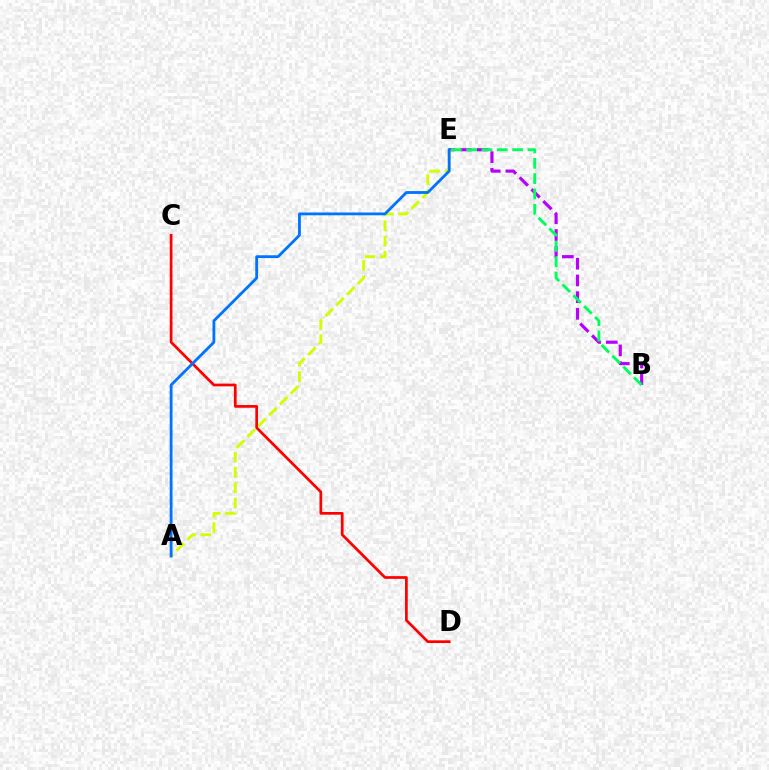{('B', 'E'): [{'color': '#b900ff', 'line_style': 'dashed', 'thickness': 2.27}, {'color': '#00ff5c', 'line_style': 'dashed', 'thickness': 2.08}], ('A', 'E'): [{'color': '#d1ff00', 'line_style': 'dashed', 'thickness': 2.08}, {'color': '#0074ff', 'line_style': 'solid', 'thickness': 2.02}], ('C', 'D'): [{'color': '#ff0000', 'line_style': 'solid', 'thickness': 1.95}]}